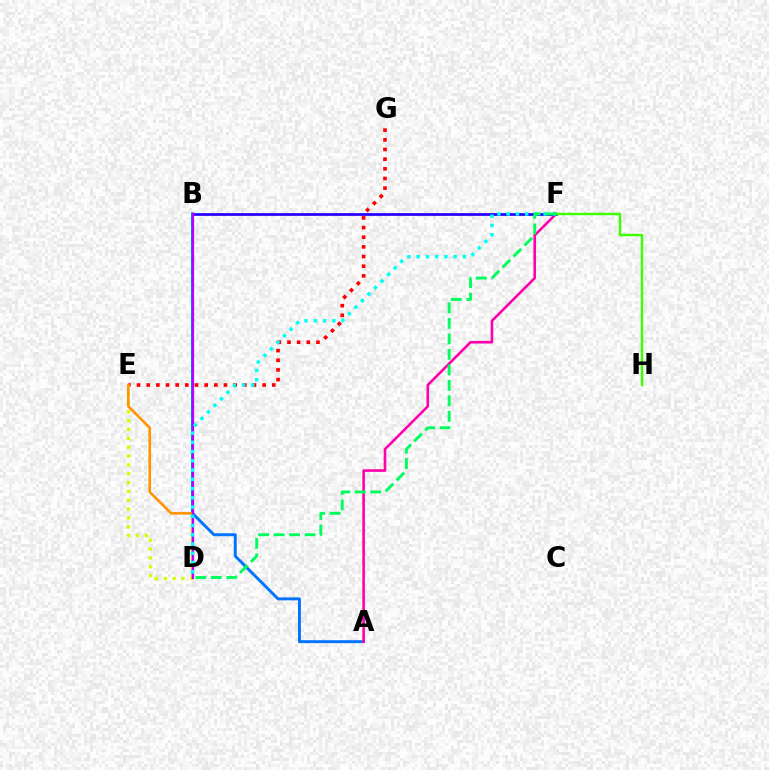{('E', 'G'): [{'color': '#ff0000', 'line_style': 'dotted', 'thickness': 2.62}], ('D', 'E'): [{'color': '#d1ff00', 'line_style': 'dotted', 'thickness': 2.4}, {'color': '#ff9400', 'line_style': 'solid', 'thickness': 1.87}], ('A', 'B'): [{'color': '#0074ff', 'line_style': 'solid', 'thickness': 2.1}], ('A', 'F'): [{'color': '#ff00ac', 'line_style': 'solid', 'thickness': 1.88}], ('B', 'F'): [{'color': '#2500ff', 'line_style': 'solid', 'thickness': 1.97}], ('B', 'D'): [{'color': '#b900ff', 'line_style': 'solid', 'thickness': 1.61}], ('D', 'F'): [{'color': '#00fff6', 'line_style': 'dotted', 'thickness': 2.51}, {'color': '#00ff5c', 'line_style': 'dashed', 'thickness': 2.11}], ('F', 'H'): [{'color': '#3dff00', 'line_style': 'solid', 'thickness': 1.75}]}